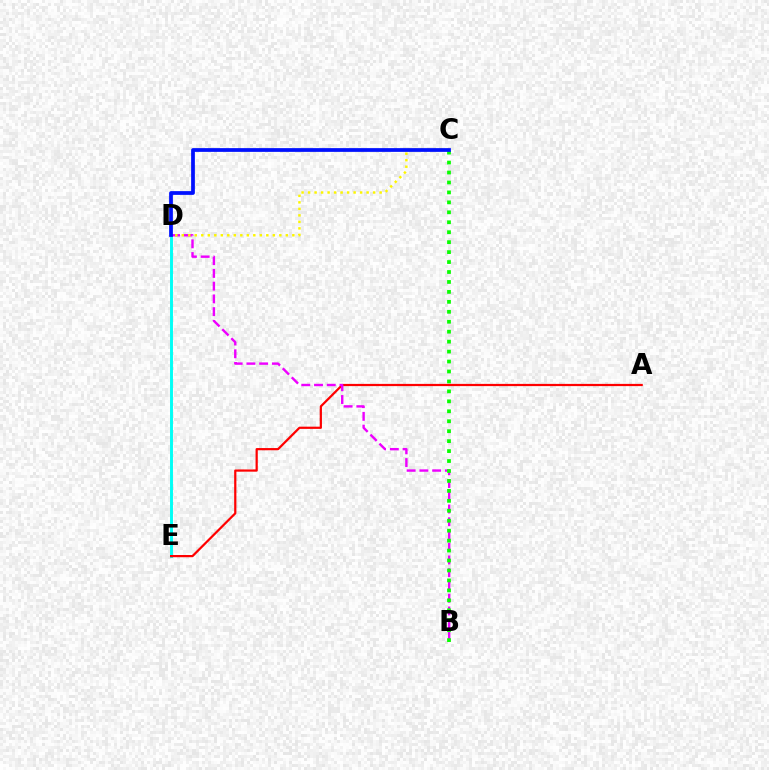{('D', 'E'): [{'color': '#00fff6', 'line_style': 'solid', 'thickness': 2.1}], ('A', 'E'): [{'color': '#ff0000', 'line_style': 'solid', 'thickness': 1.6}], ('B', 'D'): [{'color': '#ee00ff', 'line_style': 'dashed', 'thickness': 1.73}], ('C', 'D'): [{'color': '#fcf500', 'line_style': 'dotted', 'thickness': 1.77}, {'color': '#0010ff', 'line_style': 'solid', 'thickness': 2.69}], ('B', 'C'): [{'color': '#08ff00', 'line_style': 'dotted', 'thickness': 2.7}]}